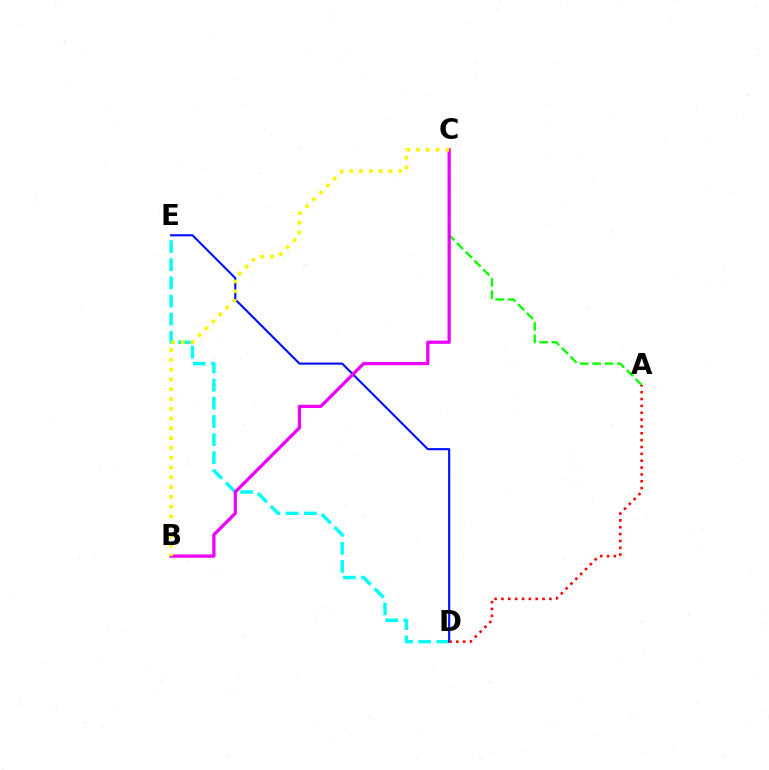{('D', 'E'): [{'color': '#00fff6', 'line_style': 'dashed', 'thickness': 2.46}, {'color': '#0010ff', 'line_style': 'solid', 'thickness': 1.53}], ('A', 'C'): [{'color': '#08ff00', 'line_style': 'dashed', 'thickness': 1.68}], ('A', 'D'): [{'color': '#ff0000', 'line_style': 'dotted', 'thickness': 1.86}], ('B', 'C'): [{'color': '#ee00ff', 'line_style': 'solid', 'thickness': 2.36}, {'color': '#fcf500', 'line_style': 'dotted', 'thickness': 2.66}]}